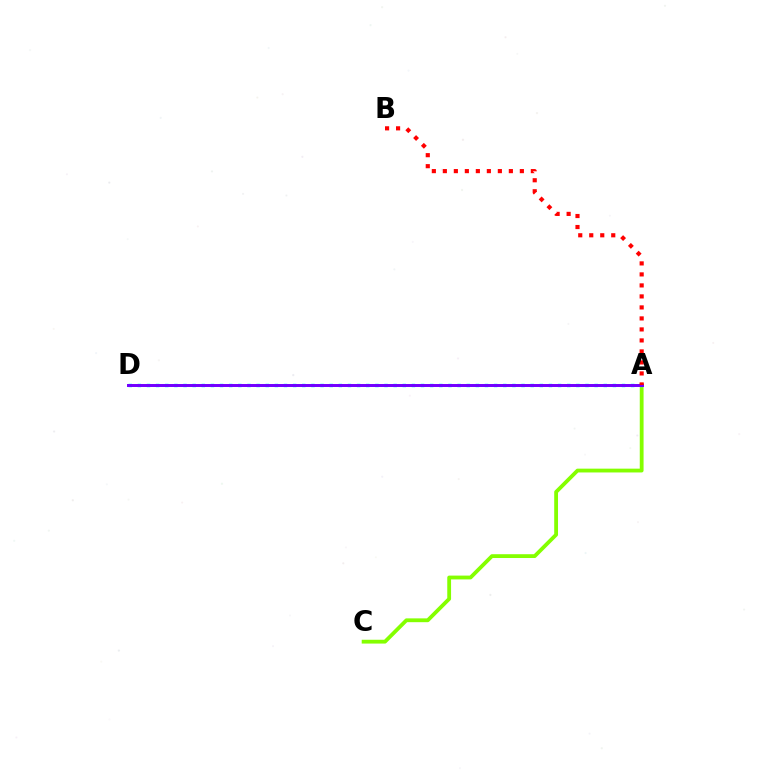{('A', 'C'): [{'color': '#84ff00', 'line_style': 'solid', 'thickness': 2.74}], ('A', 'D'): [{'color': '#00fff6', 'line_style': 'dotted', 'thickness': 2.48}, {'color': '#7200ff', 'line_style': 'solid', 'thickness': 2.14}], ('A', 'B'): [{'color': '#ff0000', 'line_style': 'dotted', 'thickness': 2.99}]}